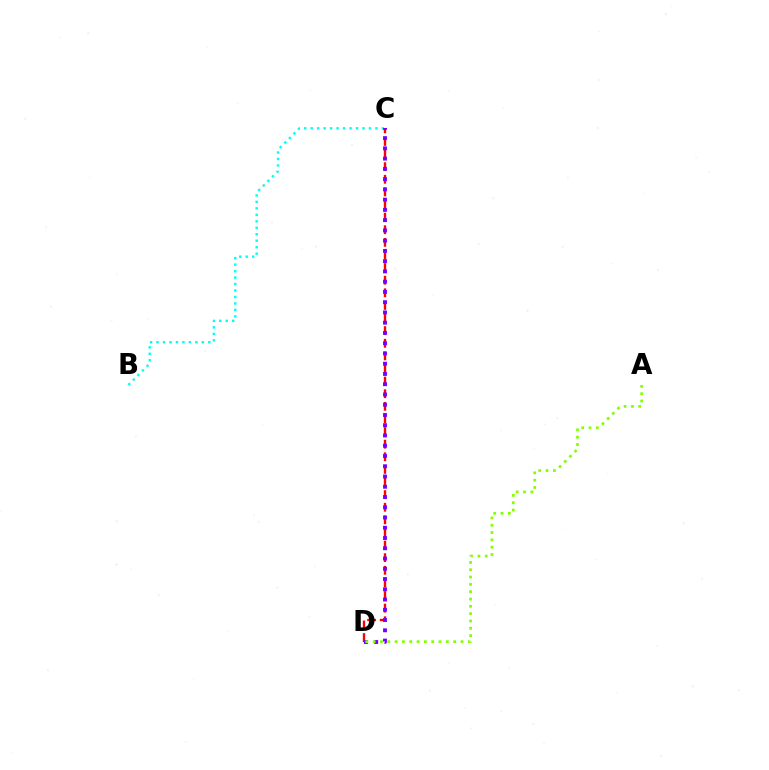{('B', 'C'): [{'color': '#00fff6', 'line_style': 'dotted', 'thickness': 1.76}], ('C', 'D'): [{'color': '#ff0000', 'line_style': 'dashed', 'thickness': 1.71}, {'color': '#7200ff', 'line_style': 'dotted', 'thickness': 2.79}], ('A', 'D'): [{'color': '#84ff00', 'line_style': 'dotted', 'thickness': 1.99}]}